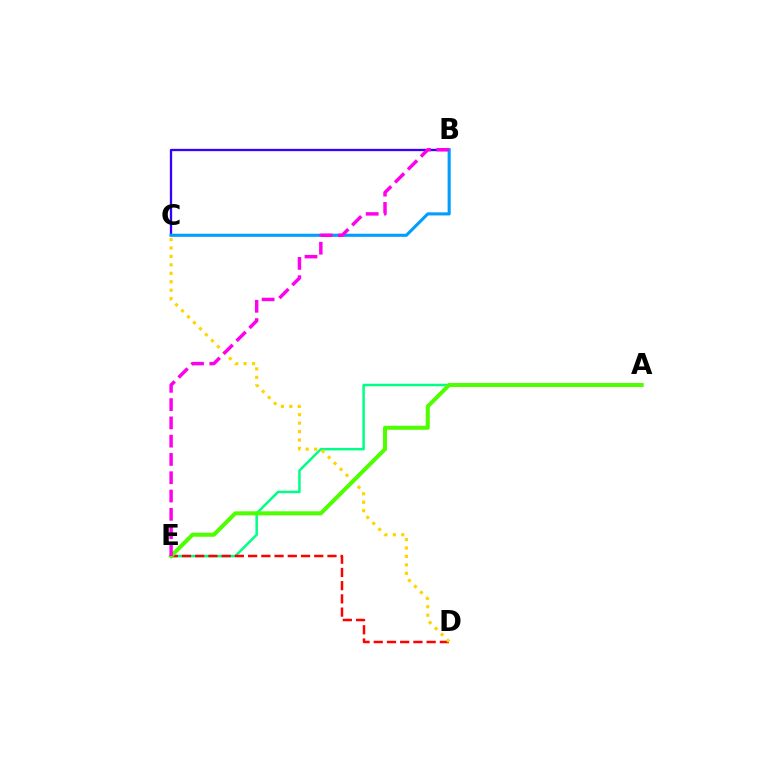{('A', 'E'): [{'color': '#00ff86', 'line_style': 'solid', 'thickness': 1.8}, {'color': '#4fff00', 'line_style': 'solid', 'thickness': 2.9}], ('B', 'C'): [{'color': '#3700ff', 'line_style': 'solid', 'thickness': 1.66}, {'color': '#009eff', 'line_style': 'solid', 'thickness': 2.22}], ('D', 'E'): [{'color': '#ff0000', 'line_style': 'dashed', 'thickness': 1.8}], ('C', 'D'): [{'color': '#ffd500', 'line_style': 'dotted', 'thickness': 2.29}], ('B', 'E'): [{'color': '#ff00ed', 'line_style': 'dashed', 'thickness': 2.48}]}